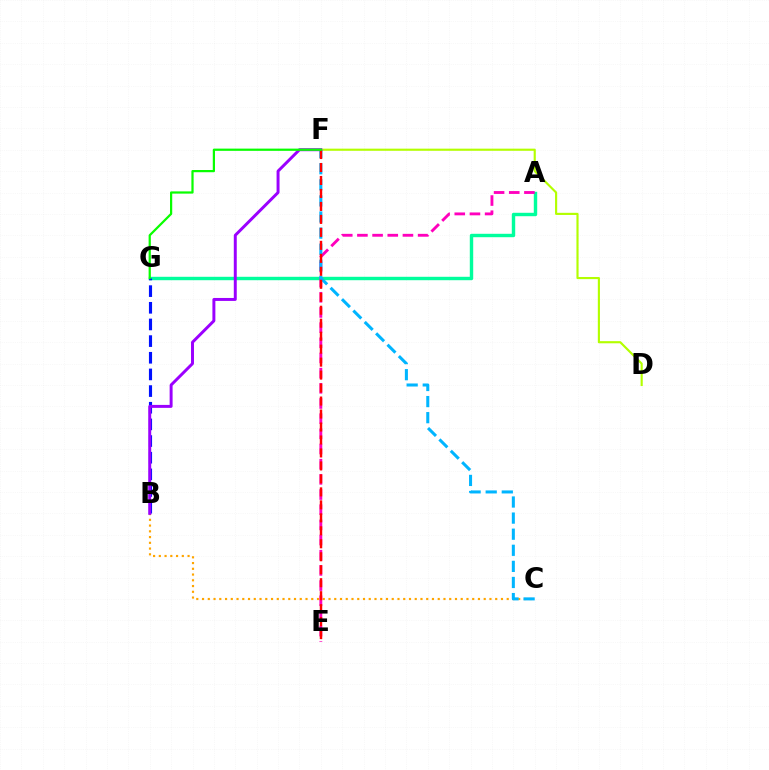{('D', 'F'): [{'color': '#b3ff00', 'line_style': 'solid', 'thickness': 1.54}], ('A', 'G'): [{'color': '#00ff9d', 'line_style': 'solid', 'thickness': 2.46}], ('B', 'C'): [{'color': '#ffa500', 'line_style': 'dotted', 'thickness': 1.56}], ('A', 'E'): [{'color': '#ff00bd', 'line_style': 'dashed', 'thickness': 2.06}], ('B', 'G'): [{'color': '#0010ff', 'line_style': 'dashed', 'thickness': 2.26}], ('B', 'F'): [{'color': '#9b00ff', 'line_style': 'solid', 'thickness': 2.13}], ('C', 'F'): [{'color': '#00b5ff', 'line_style': 'dashed', 'thickness': 2.19}], ('E', 'F'): [{'color': '#ff0000', 'line_style': 'dashed', 'thickness': 1.76}], ('F', 'G'): [{'color': '#08ff00', 'line_style': 'solid', 'thickness': 1.6}]}